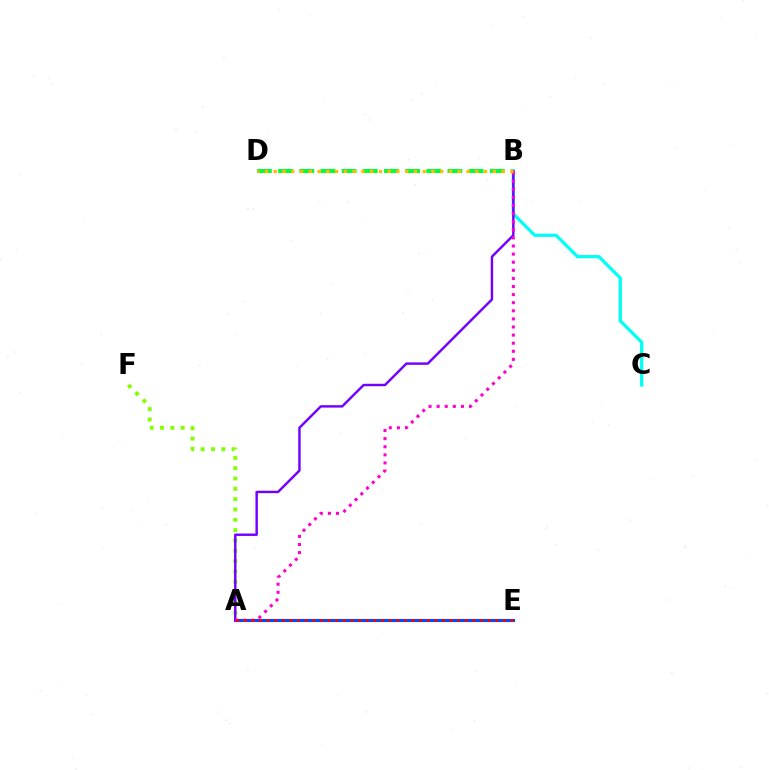{('A', 'F'): [{'color': '#84ff00', 'line_style': 'dotted', 'thickness': 2.81}], ('A', 'E'): [{'color': '#004bff', 'line_style': 'solid', 'thickness': 2.22}, {'color': '#ff0000', 'line_style': 'dotted', 'thickness': 2.07}], ('B', 'D'): [{'color': '#00ff39', 'line_style': 'dashed', 'thickness': 2.88}, {'color': '#ffbd00', 'line_style': 'dotted', 'thickness': 2.38}], ('B', 'C'): [{'color': '#00fff6', 'line_style': 'solid', 'thickness': 2.34}], ('A', 'B'): [{'color': '#7200ff', 'line_style': 'solid', 'thickness': 1.75}, {'color': '#ff00cf', 'line_style': 'dotted', 'thickness': 2.2}]}